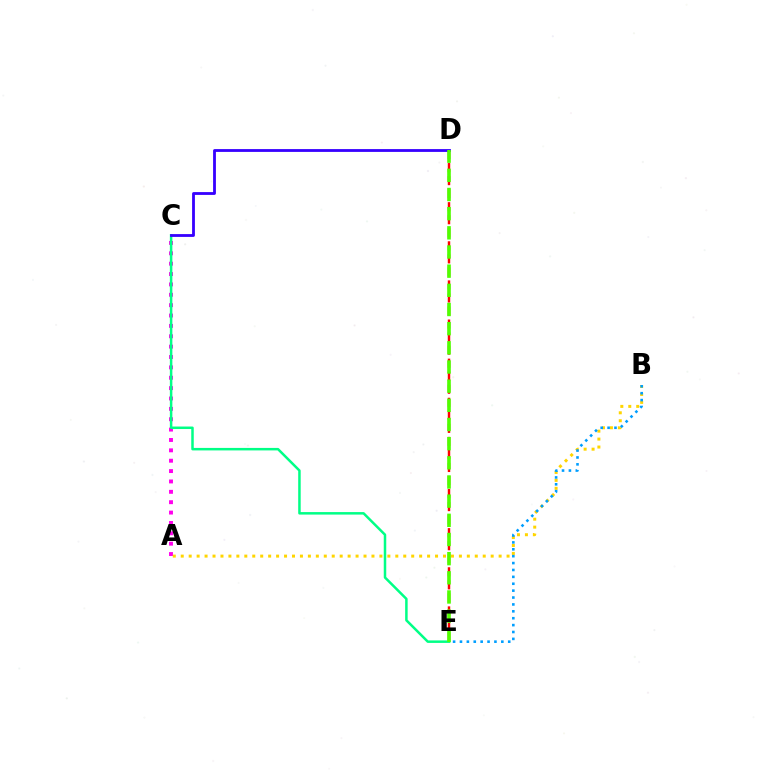{('D', 'E'): [{'color': '#ff0000', 'line_style': 'dashed', 'thickness': 1.77}, {'color': '#4fff00', 'line_style': 'dashed', 'thickness': 2.6}], ('A', 'C'): [{'color': '#ff00ed', 'line_style': 'dotted', 'thickness': 2.82}], ('A', 'B'): [{'color': '#ffd500', 'line_style': 'dotted', 'thickness': 2.16}], ('B', 'E'): [{'color': '#009eff', 'line_style': 'dotted', 'thickness': 1.87}], ('C', 'E'): [{'color': '#00ff86', 'line_style': 'solid', 'thickness': 1.8}], ('C', 'D'): [{'color': '#3700ff', 'line_style': 'solid', 'thickness': 2.03}]}